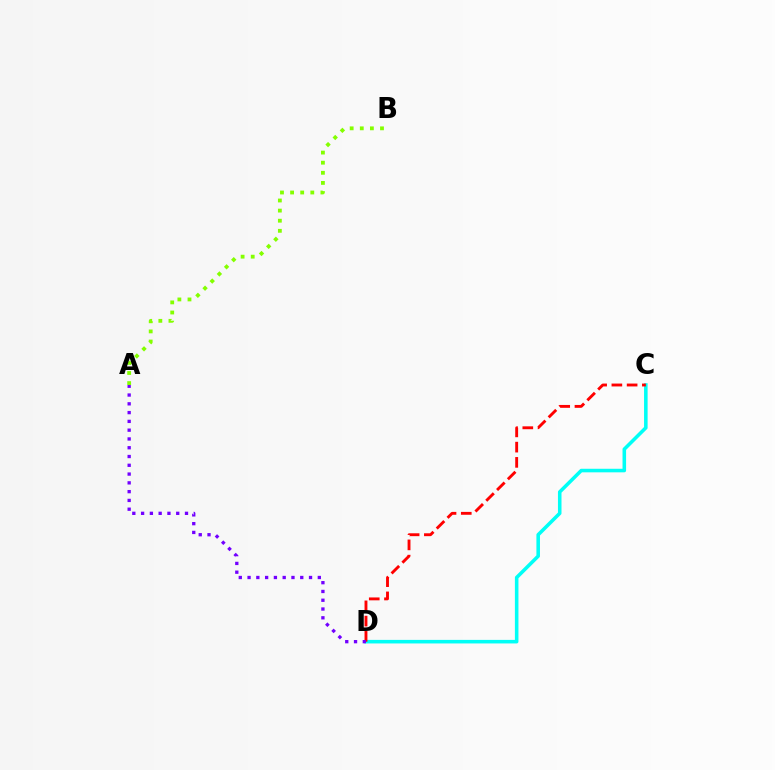{('C', 'D'): [{'color': '#00fff6', 'line_style': 'solid', 'thickness': 2.56}, {'color': '#ff0000', 'line_style': 'dashed', 'thickness': 2.07}], ('A', 'D'): [{'color': '#7200ff', 'line_style': 'dotted', 'thickness': 2.39}], ('A', 'B'): [{'color': '#84ff00', 'line_style': 'dotted', 'thickness': 2.75}]}